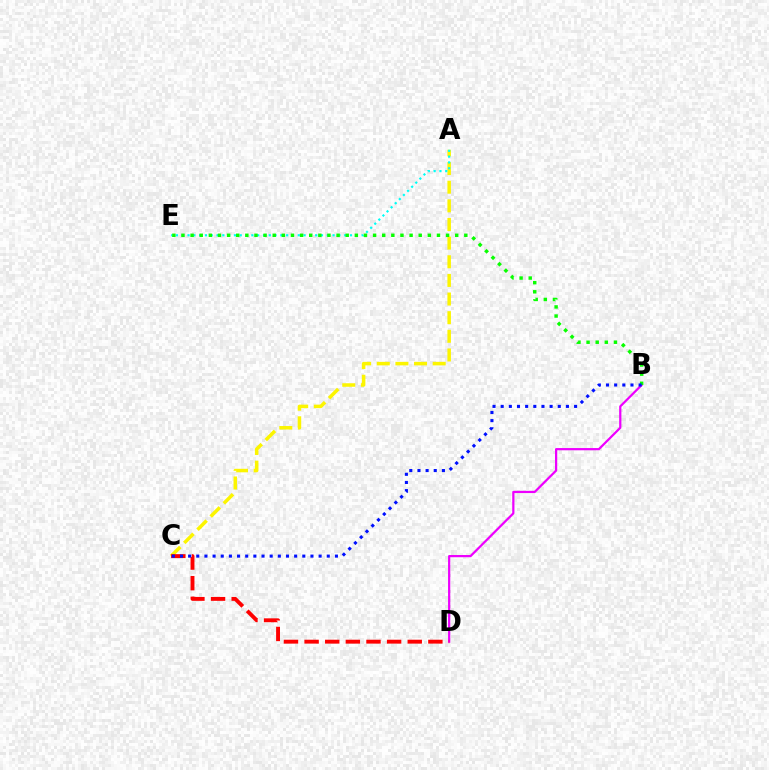{('A', 'C'): [{'color': '#fcf500', 'line_style': 'dashed', 'thickness': 2.53}], ('B', 'D'): [{'color': '#ee00ff', 'line_style': 'solid', 'thickness': 1.6}], ('C', 'D'): [{'color': '#ff0000', 'line_style': 'dashed', 'thickness': 2.8}], ('A', 'E'): [{'color': '#00fff6', 'line_style': 'dotted', 'thickness': 1.58}], ('B', 'E'): [{'color': '#08ff00', 'line_style': 'dotted', 'thickness': 2.48}], ('B', 'C'): [{'color': '#0010ff', 'line_style': 'dotted', 'thickness': 2.22}]}